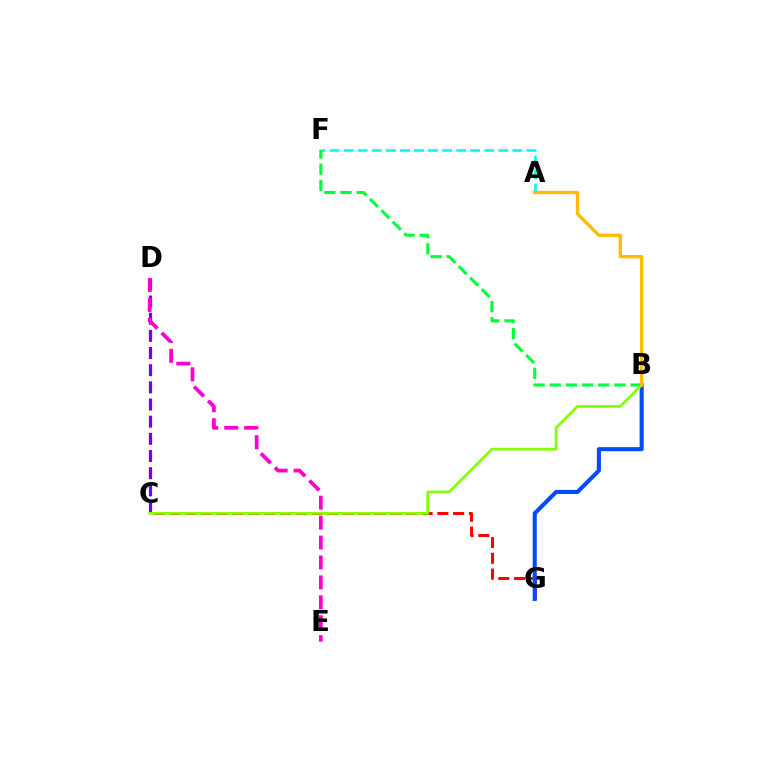{('C', 'D'): [{'color': '#7200ff', 'line_style': 'dashed', 'thickness': 2.33}], ('C', 'G'): [{'color': '#ff0000', 'line_style': 'dashed', 'thickness': 2.14}], ('B', 'G'): [{'color': '#004bff', 'line_style': 'solid', 'thickness': 2.95}], ('A', 'F'): [{'color': '#00fff6', 'line_style': 'dashed', 'thickness': 1.91}], ('B', 'F'): [{'color': '#00ff39', 'line_style': 'dashed', 'thickness': 2.19}], ('D', 'E'): [{'color': '#ff00cf', 'line_style': 'dashed', 'thickness': 2.71}], ('B', 'C'): [{'color': '#84ff00', 'line_style': 'solid', 'thickness': 1.96}], ('A', 'B'): [{'color': '#ffbd00', 'line_style': 'solid', 'thickness': 2.39}]}